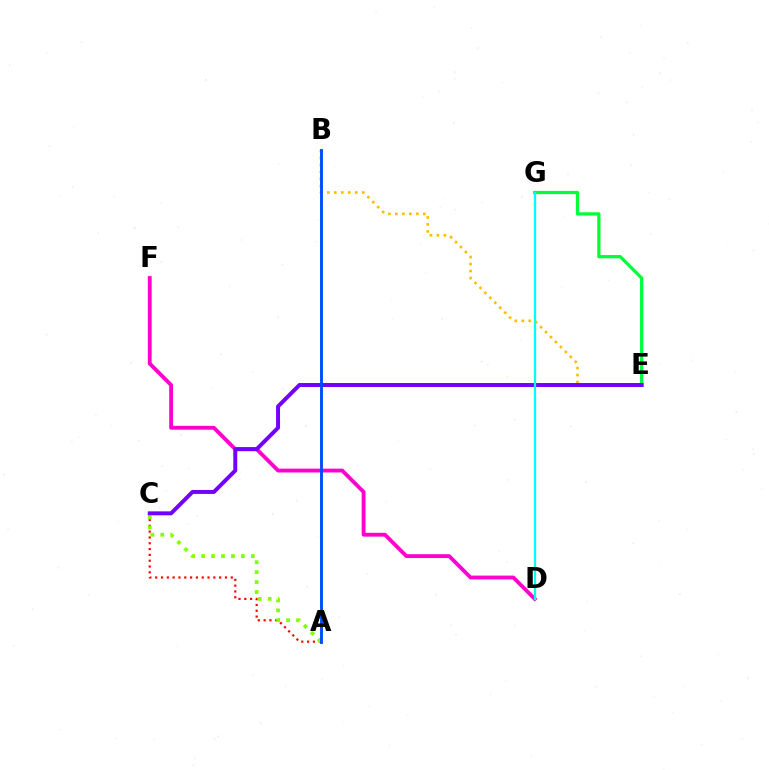{('A', 'C'): [{'color': '#ff0000', 'line_style': 'dotted', 'thickness': 1.58}, {'color': '#84ff00', 'line_style': 'dotted', 'thickness': 2.7}], ('B', 'E'): [{'color': '#ffbd00', 'line_style': 'dotted', 'thickness': 1.9}], ('D', 'F'): [{'color': '#ff00cf', 'line_style': 'solid', 'thickness': 2.76}], ('E', 'G'): [{'color': '#00ff39', 'line_style': 'solid', 'thickness': 2.33}], ('C', 'E'): [{'color': '#7200ff', 'line_style': 'solid', 'thickness': 2.85}], ('D', 'G'): [{'color': '#00fff6', 'line_style': 'solid', 'thickness': 1.65}], ('A', 'B'): [{'color': '#004bff', 'line_style': 'solid', 'thickness': 2.07}]}